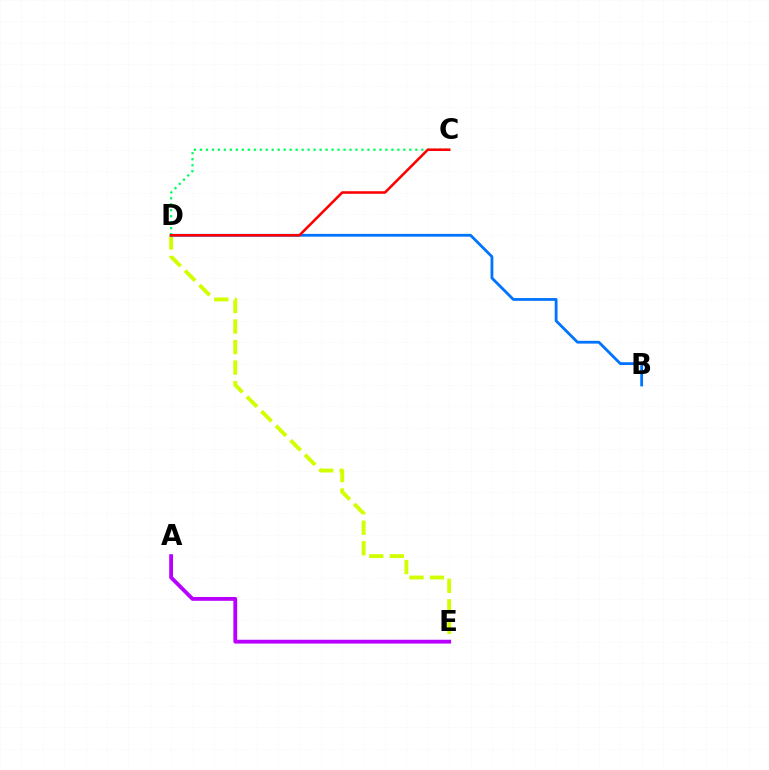{('C', 'D'): [{'color': '#00ff5c', 'line_style': 'dotted', 'thickness': 1.63}, {'color': '#ff0000', 'line_style': 'solid', 'thickness': 1.83}], ('D', 'E'): [{'color': '#d1ff00', 'line_style': 'dashed', 'thickness': 2.79}], ('A', 'E'): [{'color': '#b900ff', 'line_style': 'solid', 'thickness': 2.75}], ('B', 'D'): [{'color': '#0074ff', 'line_style': 'solid', 'thickness': 2.01}]}